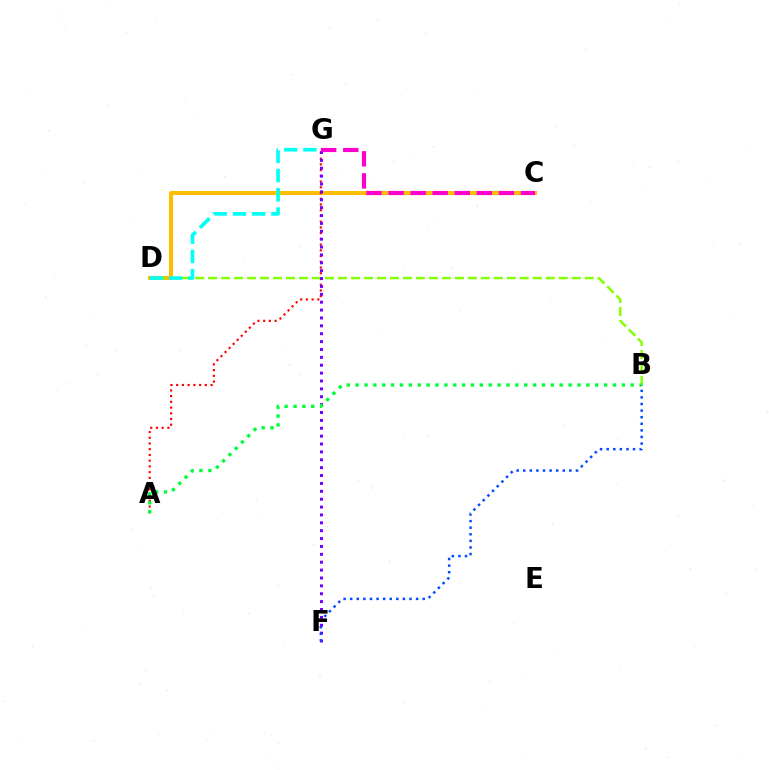{('C', 'D'): [{'color': '#ffbd00', 'line_style': 'solid', 'thickness': 2.86}], ('A', 'G'): [{'color': '#ff0000', 'line_style': 'dotted', 'thickness': 1.56}], ('B', 'D'): [{'color': '#84ff00', 'line_style': 'dashed', 'thickness': 1.76}], ('F', 'G'): [{'color': '#7200ff', 'line_style': 'dotted', 'thickness': 2.14}], ('A', 'B'): [{'color': '#00ff39', 'line_style': 'dotted', 'thickness': 2.41}], ('C', 'G'): [{'color': '#ff00cf', 'line_style': 'dashed', 'thickness': 3.0}], ('D', 'G'): [{'color': '#00fff6', 'line_style': 'dashed', 'thickness': 2.61}], ('B', 'F'): [{'color': '#004bff', 'line_style': 'dotted', 'thickness': 1.79}]}